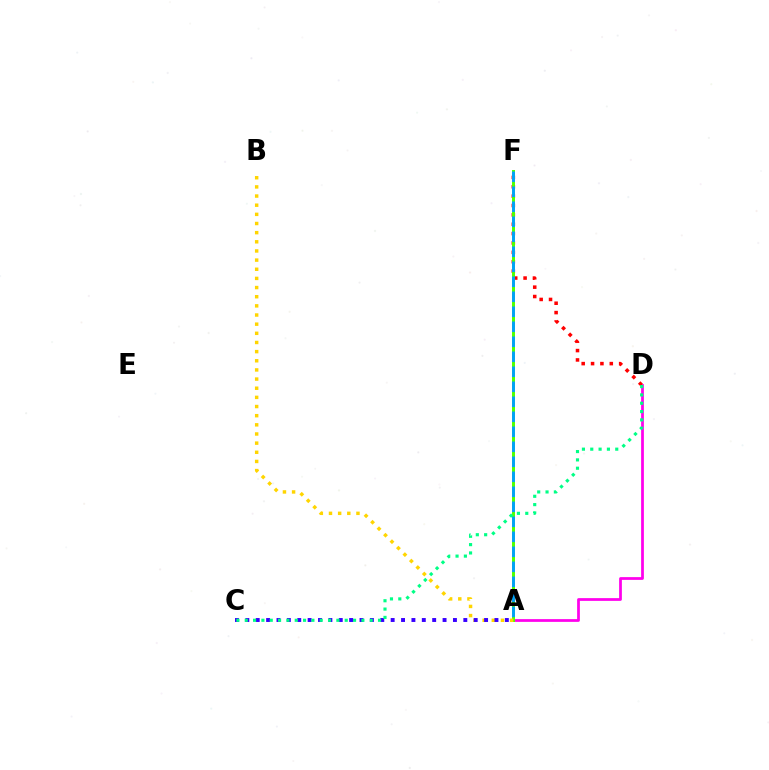{('A', 'D'): [{'color': '#ff00ed', 'line_style': 'solid', 'thickness': 1.98}], ('D', 'F'): [{'color': '#ff0000', 'line_style': 'dotted', 'thickness': 2.54}], ('A', 'F'): [{'color': '#4fff00', 'line_style': 'solid', 'thickness': 2.13}, {'color': '#009eff', 'line_style': 'dashed', 'thickness': 2.04}], ('A', 'B'): [{'color': '#ffd500', 'line_style': 'dotted', 'thickness': 2.49}], ('A', 'C'): [{'color': '#3700ff', 'line_style': 'dotted', 'thickness': 2.82}], ('C', 'D'): [{'color': '#00ff86', 'line_style': 'dotted', 'thickness': 2.26}]}